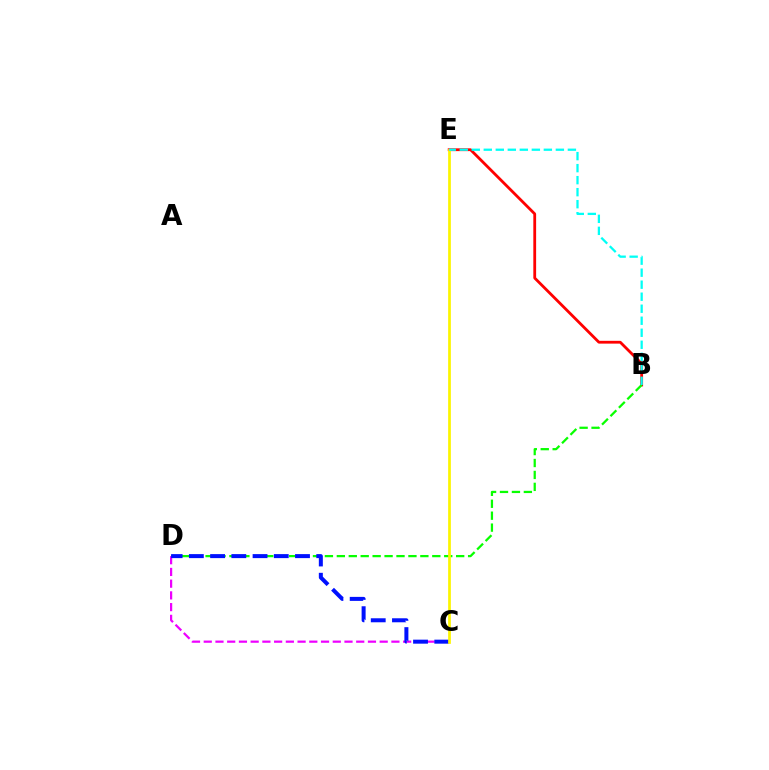{('B', 'E'): [{'color': '#ff0000', 'line_style': 'solid', 'thickness': 2.02}, {'color': '#00fff6', 'line_style': 'dashed', 'thickness': 1.63}], ('B', 'D'): [{'color': '#08ff00', 'line_style': 'dashed', 'thickness': 1.62}], ('C', 'D'): [{'color': '#ee00ff', 'line_style': 'dashed', 'thickness': 1.59}, {'color': '#0010ff', 'line_style': 'dashed', 'thickness': 2.88}], ('C', 'E'): [{'color': '#fcf500', 'line_style': 'solid', 'thickness': 1.97}]}